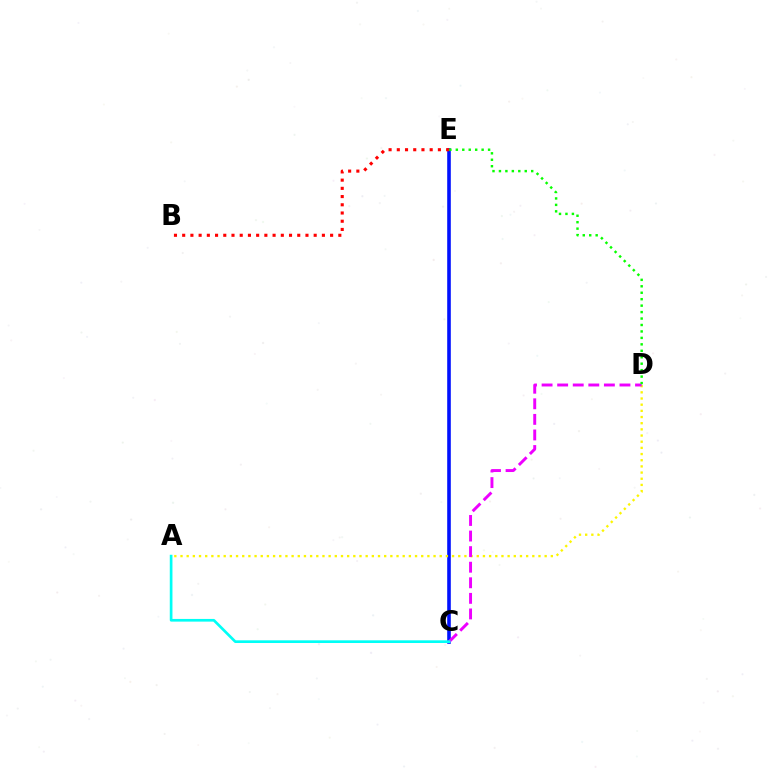{('C', 'E'): [{'color': '#0010ff', 'line_style': 'solid', 'thickness': 2.59}], ('A', 'D'): [{'color': '#fcf500', 'line_style': 'dotted', 'thickness': 1.68}], ('C', 'D'): [{'color': '#ee00ff', 'line_style': 'dashed', 'thickness': 2.12}], ('B', 'E'): [{'color': '#ff0000', 'line_style': 'dotted', 'thickness': 2.23}], ('D', 'E'): [{'color': '#08ff00', 'line_style': 'dotted', 'thickness': 1.75}], ('A', 'C'): [{'color': '#00fff6', 'line_style': 'solid', 'thickness': 1.93}]}